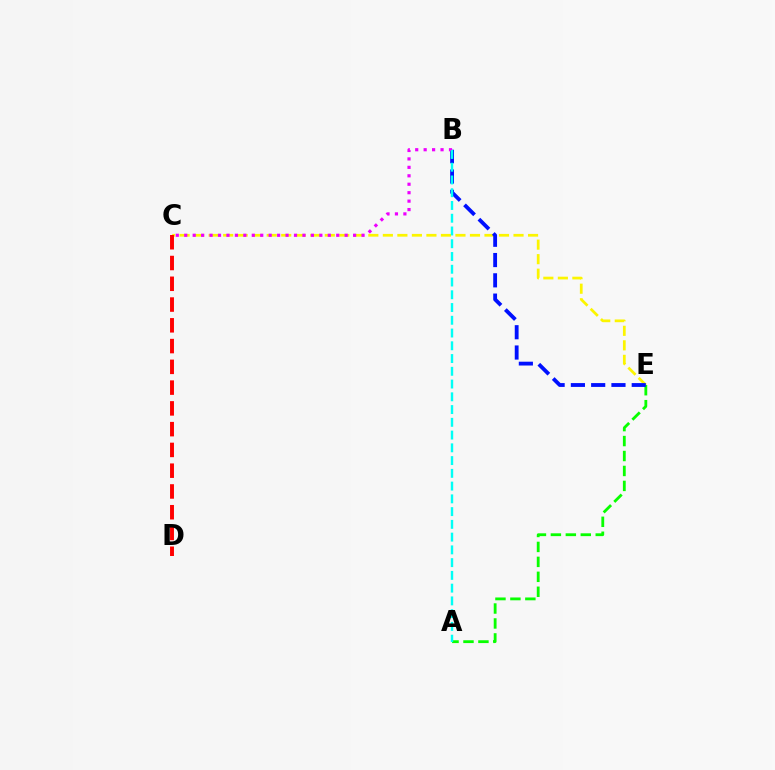{('C', 'E'): [{'color': '#fcf500', 'line_style': 'dashed', 'thickness': 1.97}], ('A', 'E'): [{'color': '#08ff00', 'line_style': 'dashed', 'thickness': 2.03}], ('B', 'E'): [{'color': '#0010ff', 'line_style': 'dashed', 'thickness': 2.76}], ('C', 'D'): [{'color': '#ff0000', 'line_style': 'dashed', 'thickness': 2.82}], ('B', 'C'): [{'color': '#ee00ff', 'line_style': 'dotted', 'thickness': 2.29}], ('A', 'B'): [{'color': '#00fff6', 'line_style': 'dashed', 'thickness': 1.73}]}